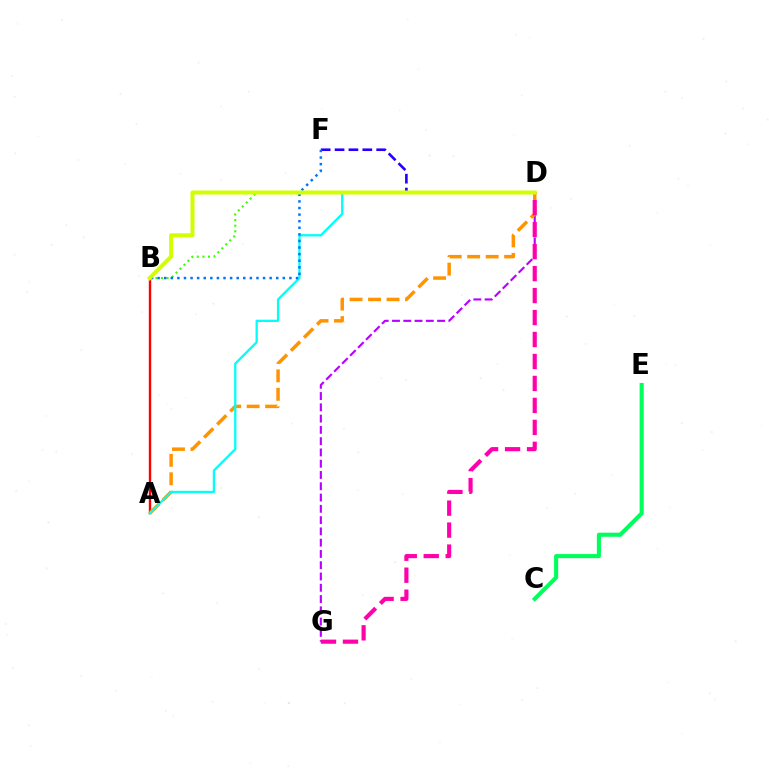{('A', 'B'): [{'color': '#ff0000', 'line_style': 'solid', 'thickness': 1.72}], ('D', 'G'): [{'color': '#b900ff', 'line_style': 'dashed', 'thickness': 1.53}, {'color': '#ff00ac', 'line_style': 'dashed', 'thickness': 2.98}], ('A', 'D'): [{'color': '#ff9400', 'line_style': 'dashed', 'thickness': 2.51}, {'color': '#00fff6', 'line_style': 'solid', 'thickness': 1.65}], ('C', 'E'): [{'color': '#00ff5c', 'line_style': 'solid', 'thickness': 2.94}], ('D', 'F'): [{'color': '#2500ff', 'line_style': 'dashed', 'thickness': 1.89}], ('B', 'D'): [{'color': '#3dff00', 'line_style': 'dotted', 'thickness': 1.52}, {'color': '#d1ff00', 'line_style': 'solid', 'thickness': 2.89}], ('B', 'F'): [{'color': '#0074ff', 'line_style': 'dotted', 'thickness': 1.79}]}